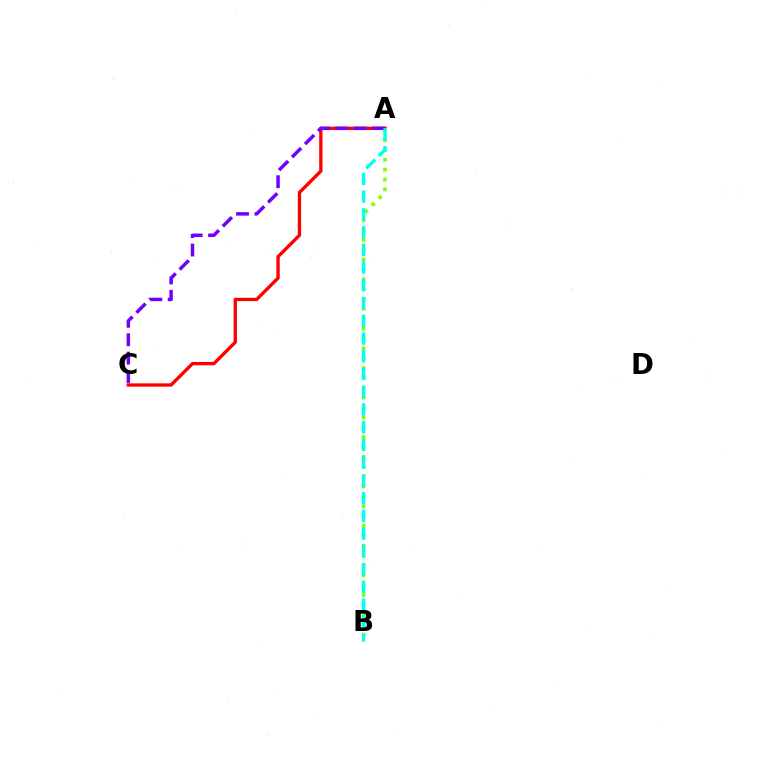{('A', 'C'): [{'color': '#ff0000', 'line_style': 'solid', 'thickness': 2.4}, {'color': '#7200ff', 'line_style': 'dashed', 'thickness': 2.5}], ('A', 'B'): [{'color': '#84ff00', 'line_style': 'dotted', 'thickness': 2.68}, {'color': '#00fff6', 'line_style': 'dashed', 'thickness': 2.41}]}